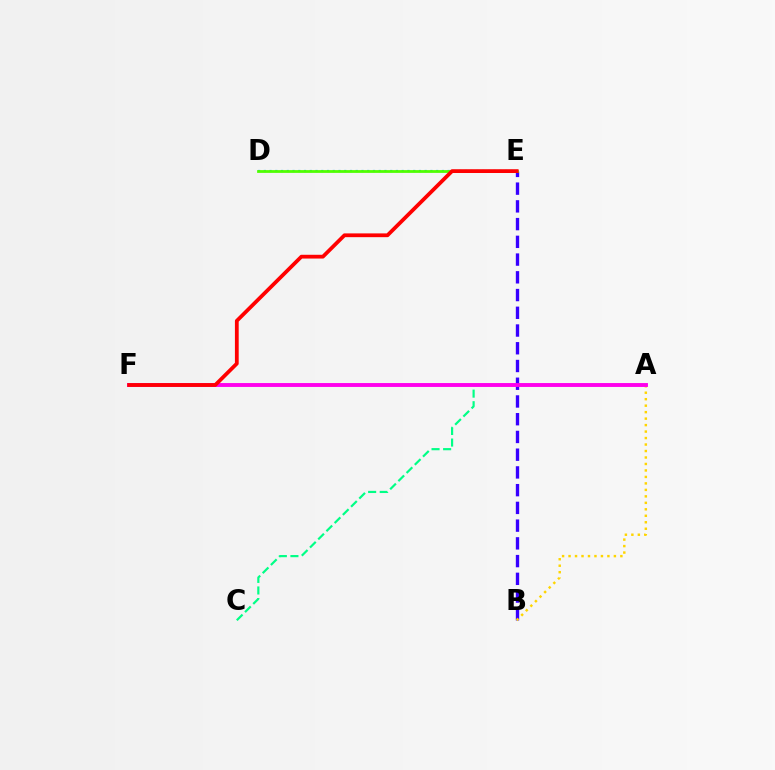{('B', 'E'): [{'color': '#3700ff', 'line_style': 'dashed', 'thickness': 2.41}], ('D', 'E'): [{'color': '#009eff', 'line_style': 'dotted', 'thickness': 1.56}, {'color': '#4fff00', 'line_style': 'solid', 'thickness': 1.99}], ('A', 'B'): [{'color': '#ffd500', 'line_style': 'dotted', 'thickness': 1.76}], ('A', 'C'): [{'color': '#00ff86', 'line_style': 'dashed', 'thickness': 1.57}], ('A', 'F'): [{'color': '#ff00ed', 'line_style': 'solid', 'thickness': 2.8}], ('E', 'F'): [{'color': '#ff0000', 'line_style': 'solid', 'thickness': 2.72}]}